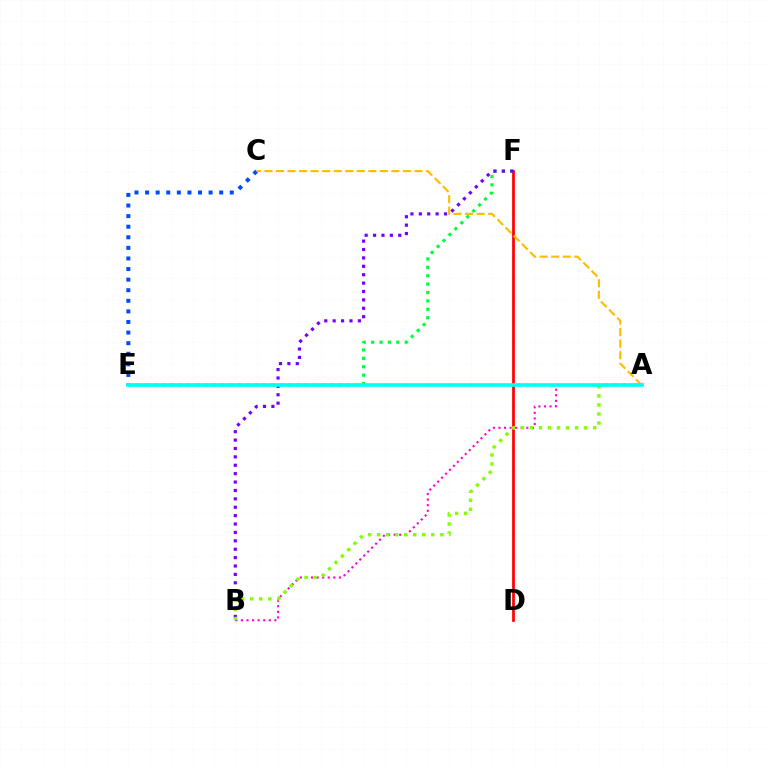{('E', 'F'): [{'color': '#00ff39', 'line_style': 'dotted', 'thickness': 2.28}], ('A', 'B'): [{'color': '#ff00cf', 'line_style': 'dotted', 'thickness': 1.51}, {'color': '#84ff00', 'line_style': 'dotted', 'thickness': 2.45}], ('D', 'F'): [{'color': '#ff0000', 'line_style': 'solid', 'thickness': 1.97}], ('B', 'F'): [{'color': '#7200ff', 'line_style': 'dotted', 'thickness': 2.28}], ('C', 'E'): [{'color': '#004bff', 'line_style': 'dotted', 'thickness': 2.88}], ('A', 'C'): [{'color': '#ffbd00', 'line_style': 'dashed', 'thickness': 1.57}], ('A', 'E'): [{'color': '#00fff6', 'line_style': 'solid', 'thickness': 2.63}]}